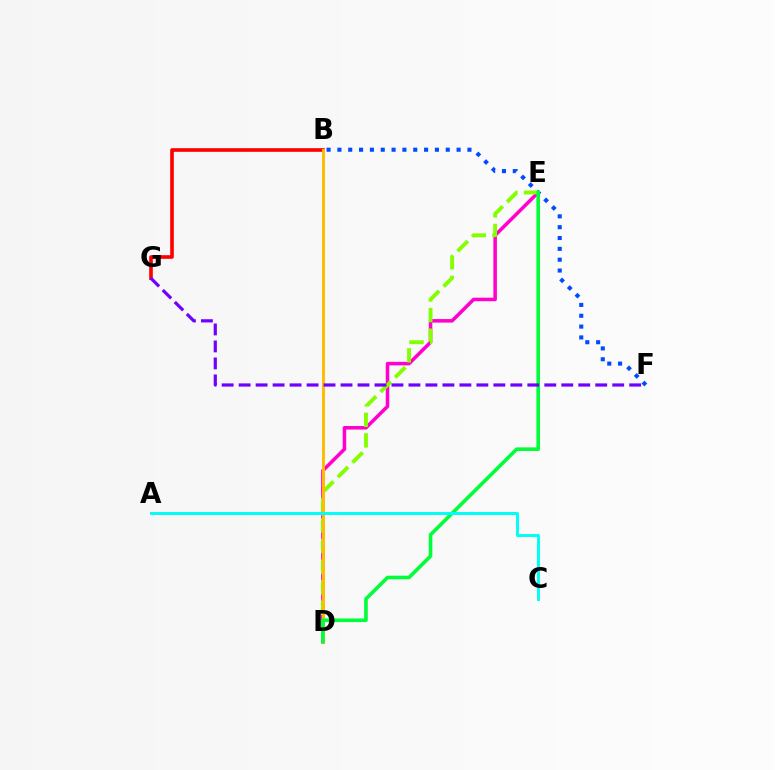{('D', 'E'): [{'color': '#ff00cf', 'line_style': 'solid', 'thickness': 2.54}, {'color': '#84ff00', 'line_style': 'dashed', 'thickness': 2.8}, {'color': '#00ff39', 'line_style': 'solid', 'thickness': 2.6}], ('B', 'F'): [{'color': '#004bff', 'line_style': 'dotted', 'thickness': 2.94}], ('B', 'G'): [{'color': '#ff0000', 'line_style': 'solid', 'thickness': 2.62}], ('B', 'D'): [{'color': '#ffbd00', 'line_style': 'solid', 'thickness': 2.12}], ('A', 'C'): [{'color': '#00fff6', 'line_style': 'solid', 'thickness': 2.15}], ('F', 'G'): [{'color': '#7200ff', 'line_style': 'dashed', 'thickness': 2.31}]}